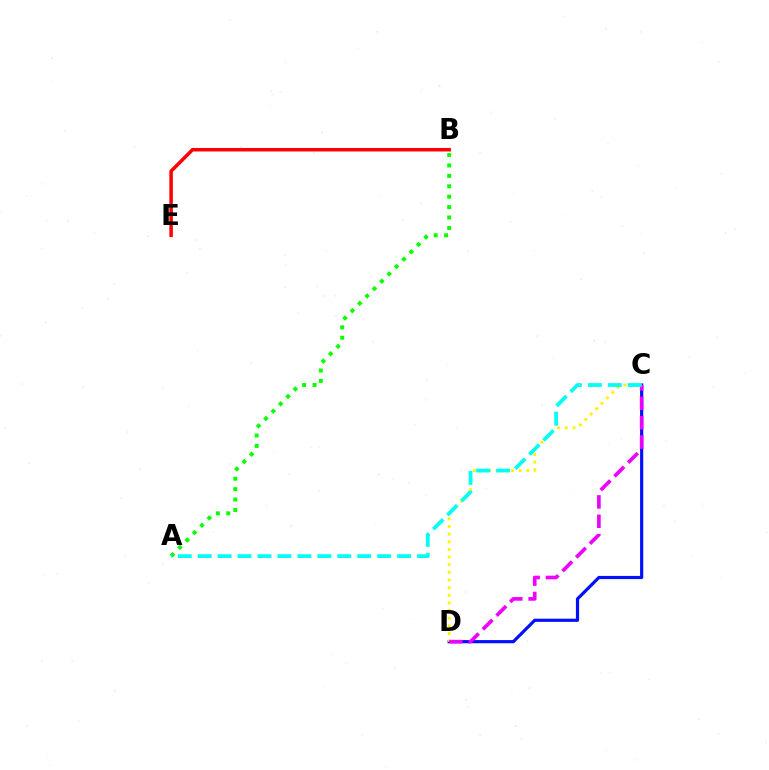{('A', 'B'): [{'color': '#08ff00', 'line_style': 'dotted', 'thickness': 2.83}], ('C', 'D'): [{'color': '#0010ff', 'line_style': 'solid', 'thickness': 2.29}, {'color': '#fcf500', 'line_style': 'dotted', 'thickness': 2.07}, {'color': '#ee00ff', 'line_style': 'dashed', 'thickness': 2.63}], ('B', 'E'): [{'color': '#ff0000', 'line_style': 'solid', 'thickness': 2.52}], ('A', 'C'): [{'color': '#00fff6', 'line_style': 'dashed', 'thickness': 2.71}]}